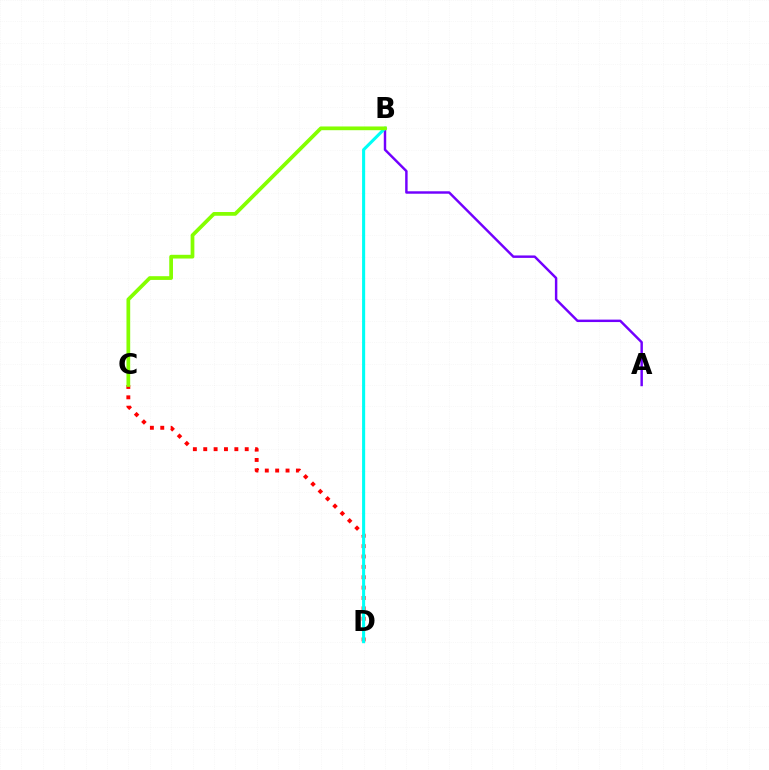{('A', 'B'): [{'color': '#7200ff', 'line_style': 'solid', 'thickness': 1.76}], ('C', 'D'): [{'color': '#ff0000', 'line_style': 'dotted', 'thickness': 2.82}], ('B', 'D'): [{'color': '#00fff6', 'line_style': 'solid', 'thickness': 2.22}], ('B', 'C'): [{'color': '#84ff00', 'line_style': 'solid', 'thickness': 2.69}]}